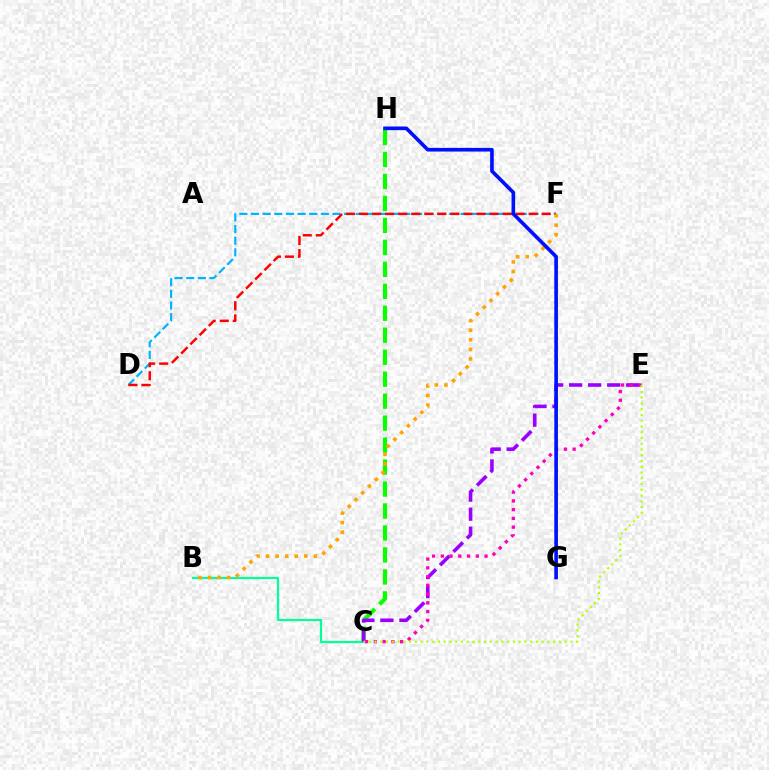{('D', 'F'): [{'color': '#00b5ff', 'line_style': 'dashed', 'thickness': 1.58}, {'color': '#ff0000', 'line_style': 'dashed', 'thickness': 1.77}], ('C', 'H'): [{'color': '#08ff00', 'line_style': 'dashed', 'thickness': 2.98}], ('B', 'C'): [{'color': '#00ff9d', 'line_style': 'solid', 'thickness': 1.59}], ('C', 'E'): [{'color': '#9b00ff', 'line_style': 'dashed', 'thickness': 2.58}, {'color': '#ff00bd', 'line_style': 'dotted', 'thickness': 2.38}, {'color': '#b3ff00', 'line_style': 'dotted', 'thickness': 1.57}], ('B', 'F'): [{'color': '#ffa500', 'line_style': 'dotted', 'thickness': 2.6}], ('G', 'H'): [{'color': '#0010ff', 'line_style': 'solid', 'thickness': 2.62}]}